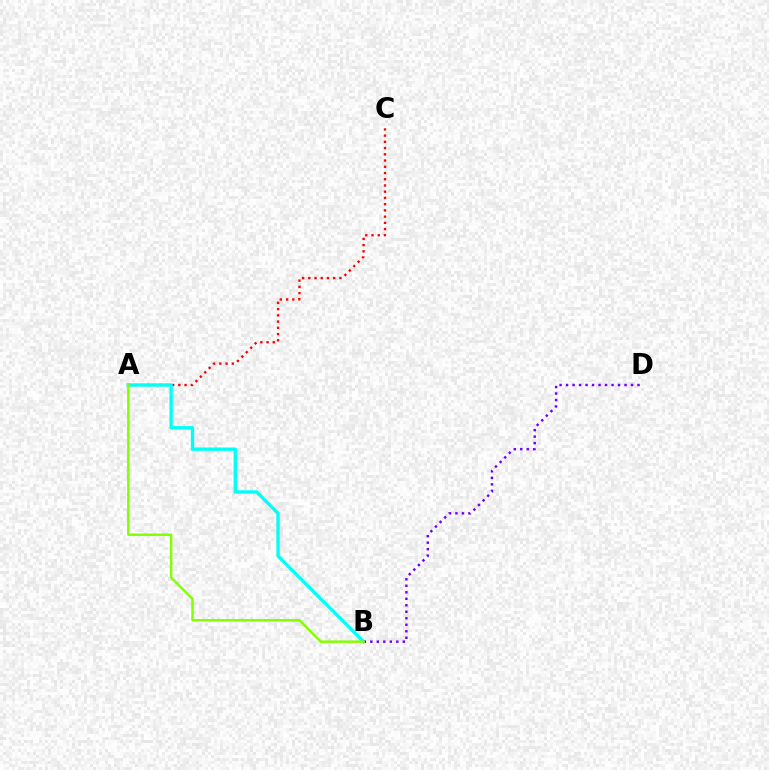{('A', 'C'): [{'color': '#ff0000', 'line_style': 'dotted', 'thickness': 1.69}], ('A', 'B'): [{'color': '#00fff6', 'line_style': 'solid', 'thickness': 2.41}, {'color': '#84ff00', 'line_style': 'solid', 'thickness': 1.78}], ('B', 'D'): [{'color': '#7200ff', 'line_style': 'dotted', 'thickness': 1.76}]}